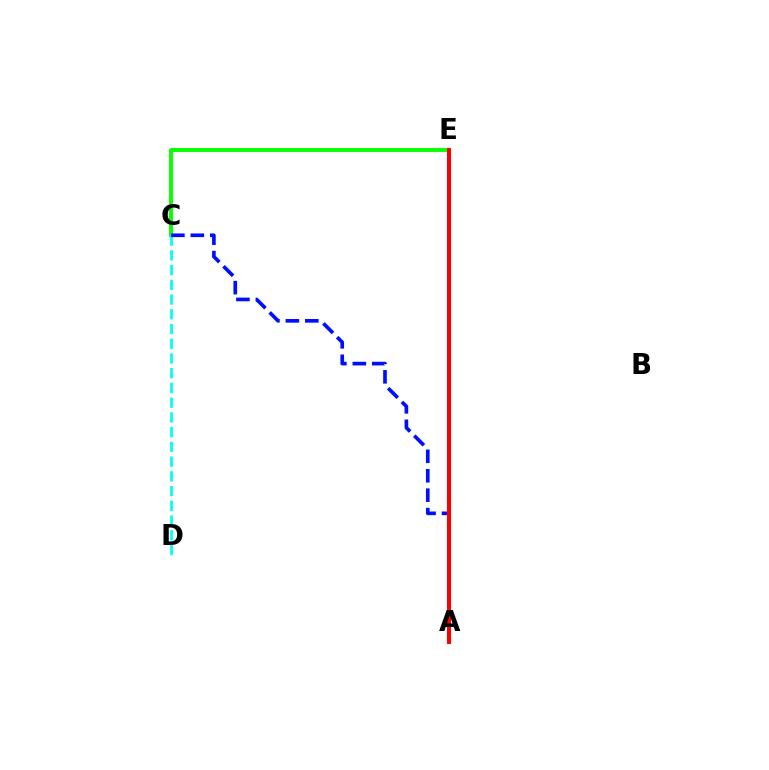{('A', 'E'): [{'color': '#fcf500', 'line_style': 'dotted', 'thickness': 2.13}, {'color': '#ee00ff', 'line_style': 'solid', 'thickness': 2.1}, {'color': '#ff0000', 'line_style': 'solid', 'thickness': 2.91}], ('C', 'E'): [{'color': '#08ff00', 'line_style': 'solid', 'thickness': 2.82}], ('C', 'D'): [{'color': '#00fff6', 'line_style': 'dashed', 'thickness': 2.0}], ('A', 'C'): [{'color': '#0010ff', 'line_style': 'dashed', 'thickness': 2.64}]}